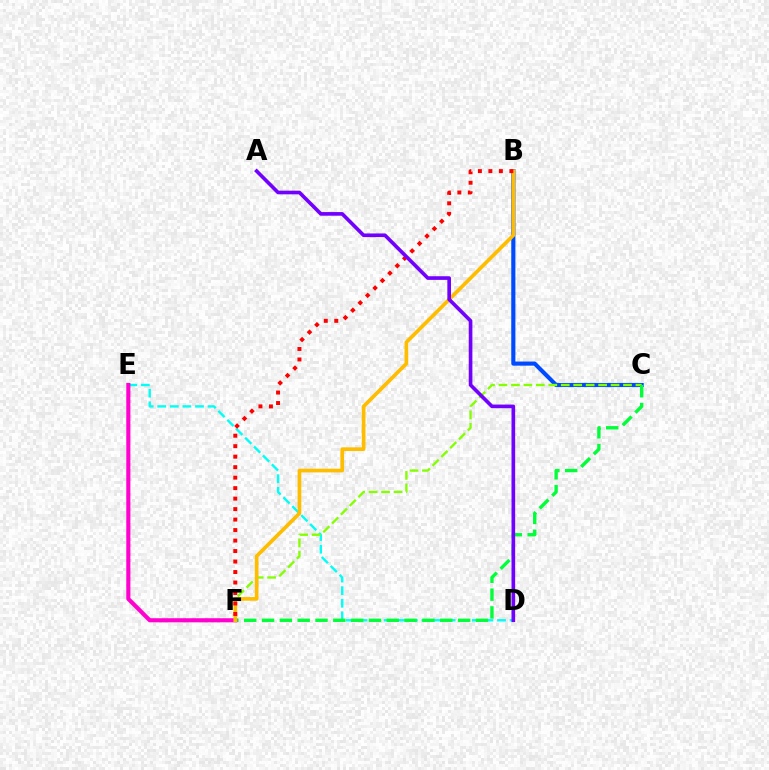{('D', 'E'): [{'color': '#00fff6', 'line_style': 'dashed', 'thickness': 1.71}], ('B', 'C'): [{'color': '#004bff', 'line_style': 'solid', 'thickness': 2.97}], ('C', 'F'): [{'color': '#84ff00', 'line_style': 'dashed', 'thickness': 1.69}, {'color': '#00ff39', 'line_style': 'dashed', 'thickness': 2.42}], ('E', 'F'): [{'color': '#ff00cf', 'line_style': 'solid', 'thickness': 2.96}], ('B', 'F'): [{'color': '#ffbd00', 'line_style': 'solid', 'thickness': 2.65}, {'color': '#ff0000', 'line_style': 'dotted', 'thickness': 2.85}], ('A', 'D'): [{'color': '#7200ff', 'line_style': 'solid', 'thickness': 2.63}]}